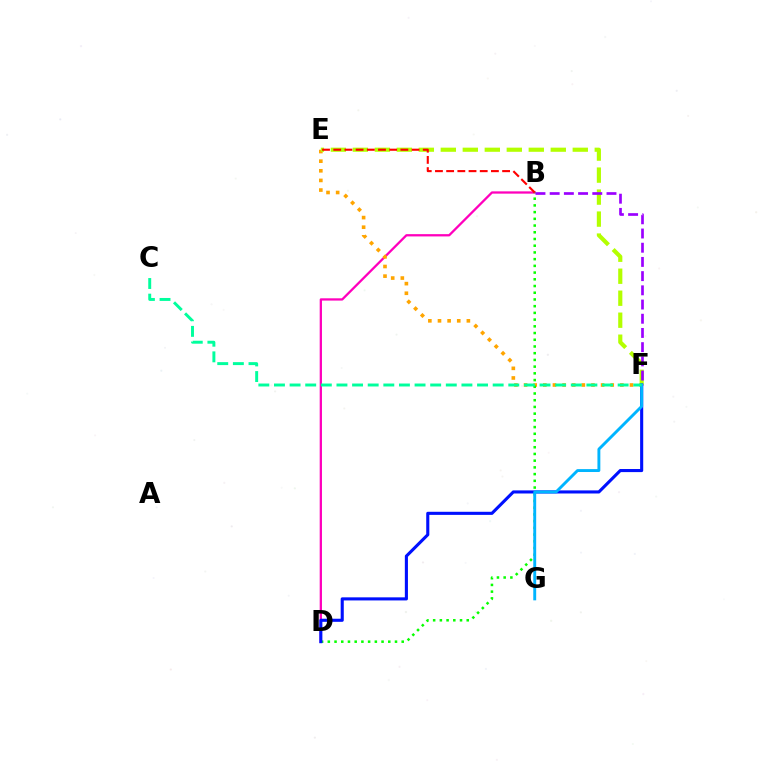{('B', 'D'): [{'color': '#ff00bd', 'line_style': 'solid', 'thickness': 1.64}, {'color': '#08ff00', 'line_style': 'dotted', 'thickness': 1.83}], ('E', 'F'): [{'color': '#ffa500', 'line_style': 'dotted', 'thickness': 2.62}, {'color': '#b3ff00', 'line_style': 'dashed', 'thickness': 2.99}], ('B', 'E'): [{'color': '#ff0000', 'line_style': 'dashed', 'thickness': 1.52}], ('D', 'F'): [{'color': '#0010ff', 'line_style': 'solid', 'thickness': 2.23}], ('B', 'F'): [{'color': '#9b00ff', 'line_style': 'dashed', 'thickness': 1.93}], ('F', 'G'): [{'color': '#00b5ff', 'line_style': 'solid', 'thickness': 2.09}], ('C', 'F'): [{'color': '#00ff9d', 'line_style': 'dashed', 'thickness': 2.12}]}